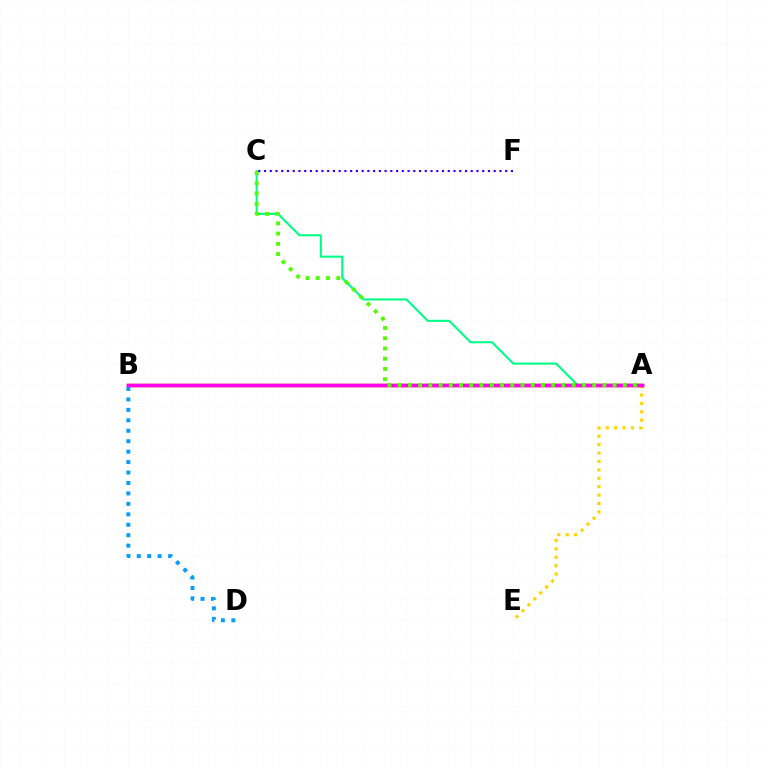{('A', 'E'): [{'color': '#ffd500', 'line_style': 'dotted', 'thickness': 2.28}], ('A', 'C'): [{'color': '#00ff86', 'line_style': 'solid', 'thickness': 1.51}, {'color': '#4fff00', 'line_style': 'dotted', 'thickness': 2.78}], ('A', 'B'): [{'color': '#ff0000', 'line_style': 'solid', 'thickness': 2.47}, {'color': '#ff00ed', 'line_style': 'solid', 'thickness': 2.46}], ('B', 'D'): [{'color': '#009eff', 'line_style': 'dotted', 'thickness': 2.84}], ('C', 'F'): [{'color': '#3700ff', 'line_style': 'dotted', 'thickness': 1.56}]}